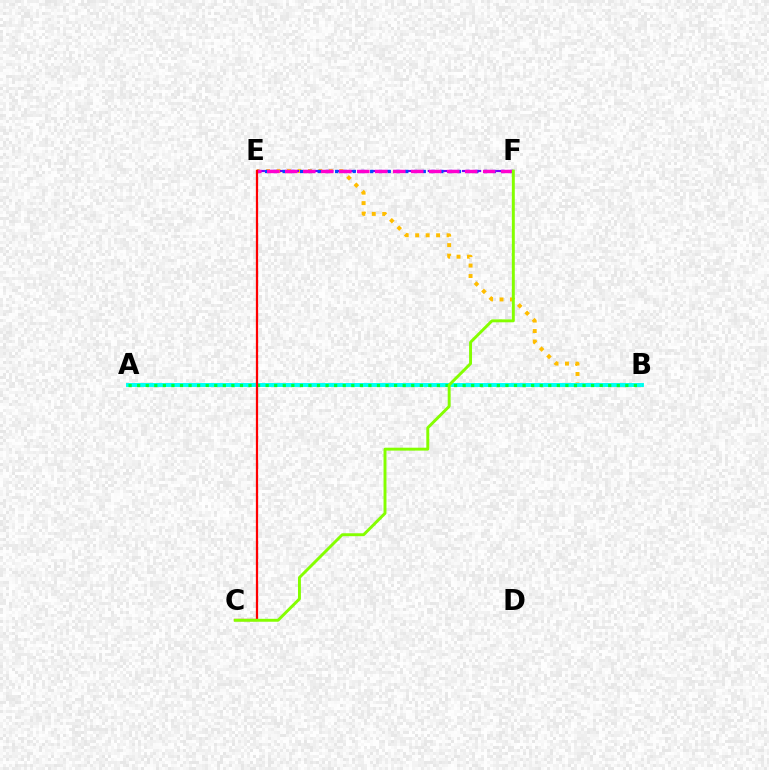{('B', 'E'): [{'color': '#ffbd00', 'line_style': 'dotted', 'thickness': 2.84}], ('E', 'F'): [{'color': '#7200ff', 'line_style': 'dashed', 'thickness': 1.55}, {'color': '#004bff', 'line_style': 'dotted', 'thickness': 2.38}, {'color': '#ff00cf', 'line_style': 'dashed', 'thickness': 2.44}], ('A', 'B'): [{'color': '#00fff6', 'line_style': 'solid', 'thickness': 2.84}, {'color': '#00ff39', 'line_style': 'dotted', 'thickness': 2.33}], ('C', 'E'): [{'color': '#ff0000', 'line_style': 'solid', 'thickness': 1.62}], ('C', 'F'): [{'color': '#84ff00', 'line_style': 'solid', 'thickness': 2.11}]}